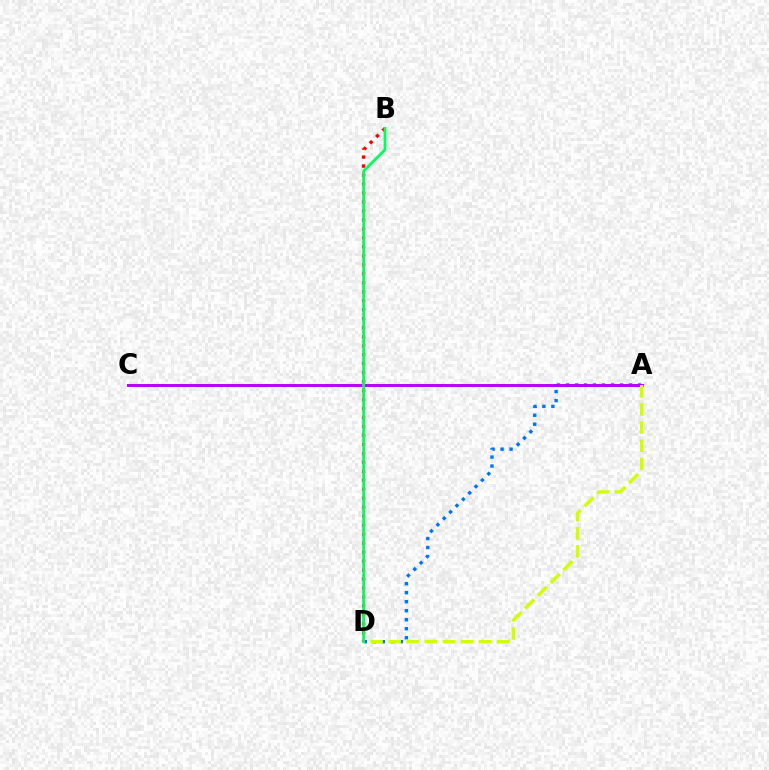{('A', 'D'): [{'color': '#0074ff', 'line_style': 'dotted', 'thickness': 2.45}, {'color': '#d1ff00', 'line_style': 'dashed', 'thickness': 2.46}], ('A', 'C'): [{'color': '#b900ff', 'line_style': 'solid', 'thickness': 2.13}], ('B', 'D'): [{'color': '#ff0000', 'line_style': 'dotted', 'thickness': 2.44}, {'color': '#00ff5c', 'line_style': 'solid', 'thickness': 2.0}]}